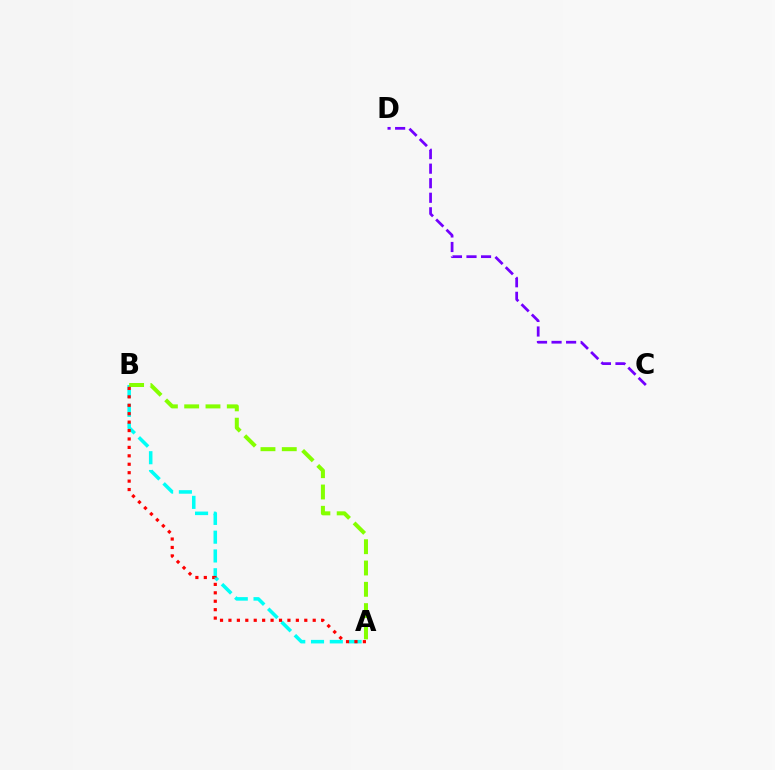{('A', 'B'): [{'color': '#00fff6', 'line_style': 'dashed', 'thickness': 2.55}, {'color': '#84ff00', 'line_style': 'dashed', 'thickness': 2.89}, {'color': '#ff0000', 'line_style': 'dotted', 'thickness': 2.29}], ('C', 'D'): [{'color': '#7200ff', 'line_style': 'dashed', 'thickness': 1.98}]}